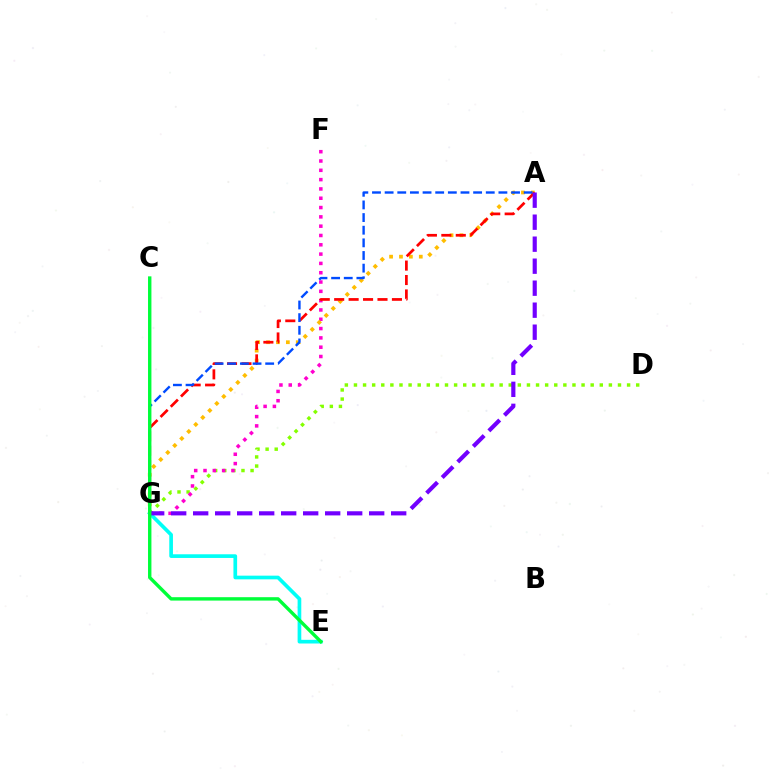{('D', 'G'): [{'color': '#84ff00', 'line_style': 'dotted', 'thickness': 2.47}], ('F', 'G'): [{'color': '#ff00cf', 'line_style': 'dotted', 'thickness': 2.53}], ('E', 'G'): [{'color': '#00fff6', 'line_style': 'solid', 'thickness': 2.65}], ('A', 'G'): [{'color': '#ffbd00', 'line_style': 'dotted', 'thickness': 2.69}, {'color': '#ff0000', 'line_style': 'dashed', 'thickness': 1.96}, {'color': '#004bff', 'line_style': 'dashed', 'thickness': 1.72}, {'color': '#7200ff', 'line_style': 'dashed', 'thickness': 2.99}], ('C', 'E'): [{'color': '#00ff39', 'line_style': 'solid', 'thickness': 2.45}]}